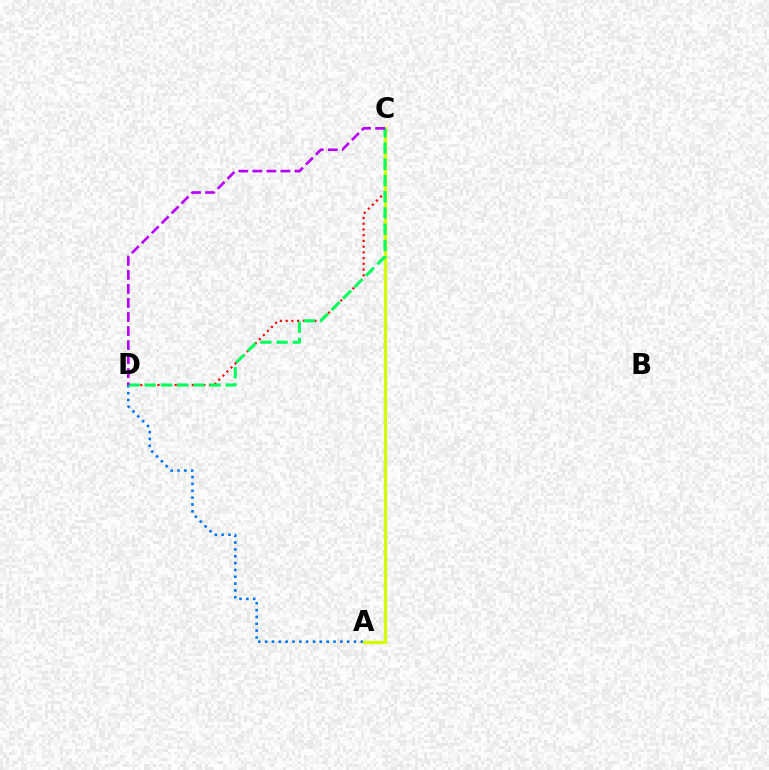{('C', 'D'): [{'color': '#ff0000', 'line_style': 'dotted', 'thickness': 1.56}, {'color': '#00ff5c', 'line_style': 'dashed', 'thickness': 2.2}, {'color': '#b900ff', 'line_style': 'dashed', 'thickness': 1.91}], ('A', 'D'): [{'color': '#0074ff', 'line_style': 'dotted', 'thickness': 1.86}], ('A', 'C'): [{'color': '#d1ff00', 'line_style': 'solid', 'thickness': 2.36}]}